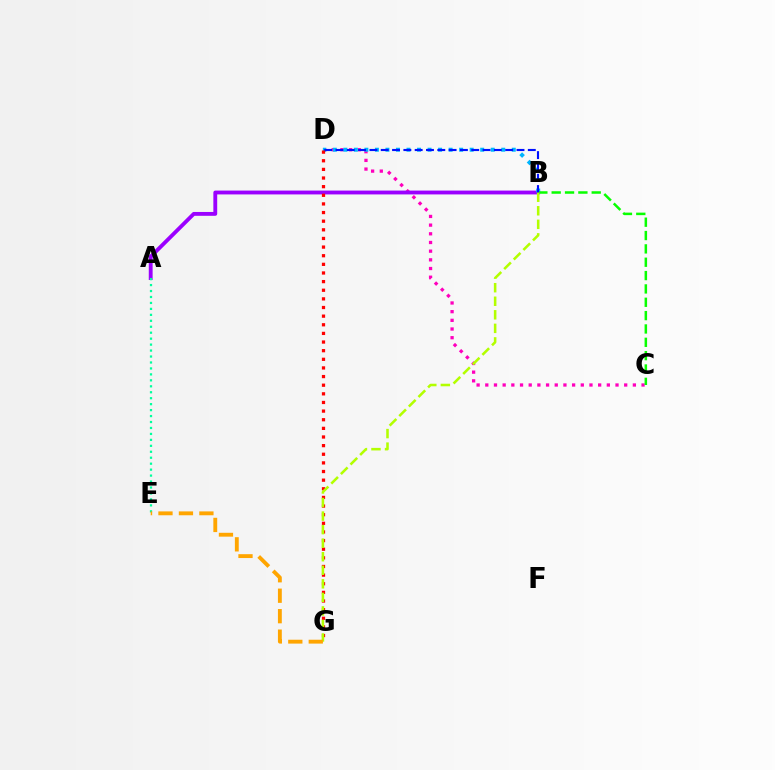{('C', 'D'): [{'color': '#ff00bd', 'line_style': 'dotted', 'thickness': 2.36}], ('A', 'B'): [{'color': '#9b00ff', 'line_style': 'solid', 'thickness': 2.77}], ('B', 'D'): [{'color': '#00b5ff', 'line_style': 'dotted', 'thickness': 2.86}, {'color': '#0010ff', 'line_style': 'dashed', 'thickness': 1.54}], ('A', 'E'): [{'color': '#00ff9d', 'line_style': 'dotted', 'thickness': 1.62}], ('B', 'C'): [{'color': '#08ff00', 'line_style': 'dashed', 'thickness': 1.81}], ('D', 'G'): [{'color': '#ff0000', 'line_style': 'dotted', 'thickness': 2.35}], ('B', 'G'): [{'color': '#b3ff00', 'line_style': 'dashed', 'thickness': 1.84}], ('E', 'G'): [{'color': '#ffa500', 'line_style': 'dashed', 'thickness': 2.78}]}